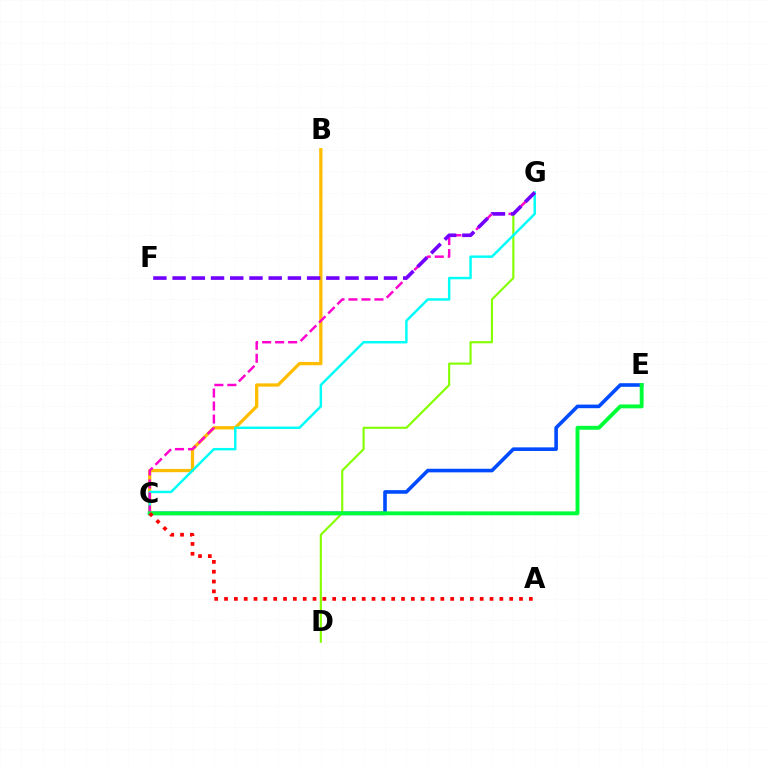{('C', 'E'): [{'color': '#004bff', 'line_style': 'solid', 'thickness': 2.6}, {'color': '#00ff39', 'line_style': 'solid', 'thickness': 2.81}], ('B', 'C'): [{'color': '#ffbd00', 'line_style': 'solid', 'thickness': 2.36}], ('D', 'G'): [{'color': '#84ff00', 'line_style': 'solid', 'thickness': 1.53}], ('C', 'G'): [{'color': '#00fff6', 'line_style': 'solid', 'thickness': 1.77}, {'color': '#ff00cf', 'line_style': 'dashed', 'thickness': 1.77}], ('F', 'G'): [{'color': '#7200ff', 'line_style': 'dashed', 'thickness': 2.61}], ('A', 'C'): [{'color': '#ff0000', 'line_style': 'dotted', 'thickness': 2.67}]}